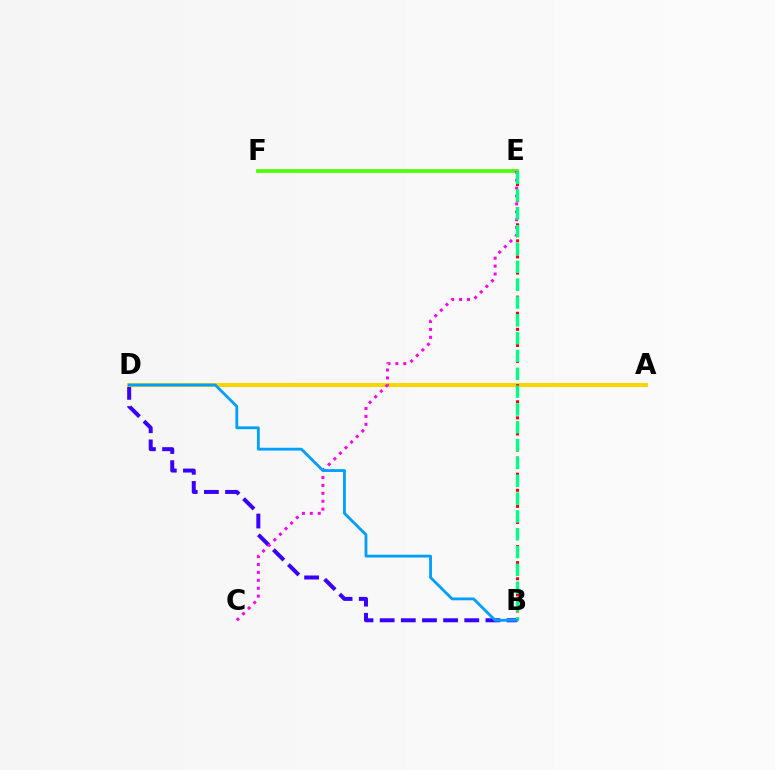{('B', 'D'): [{'color': '#3700ff', 'line_style': 'dashed', 'thickness': 2.87}, {'color': '#009eff', 'line_style': 'solid', 'thickness': 2.02}], ('A', 'D'): [{'color': '#ffd500', 'line_style': 'solid', 'thickness': 2.9}], ('E', 'F'): [{'color': '#4fff00', 'line_style': 'solid', 'thickness': 2.69}], ('C', 'E'): [{'color': '#ff00ed', 'line_style': 'dotted', 'thickness': 2.15}], ('B', 'E'): [{'color': '#ff0000', 'line_style': 'dotted', 'thickness': 2.19}, {'color': '#00ff86', 'line_style': 'dashed', 'thickness': 2.42}]}